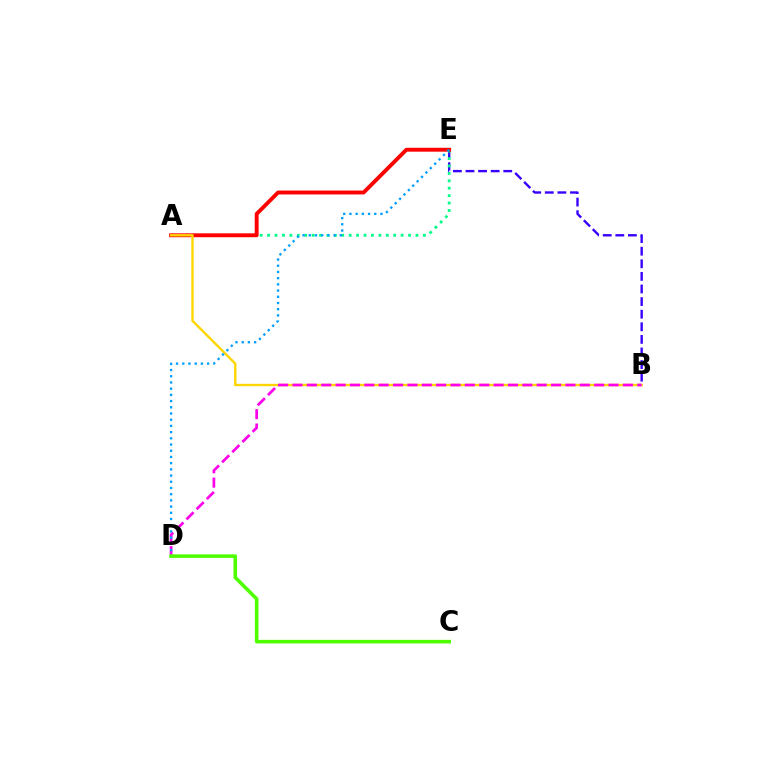{('B', 'E'): [{'color': '#3700ff', 'line_style': 'dashed', 'thickness': 1.71}], ('A', 'E'): [{'color': '#00ff86', 'line_style': 'dotted', 'thickness': 2.02}, {'color': '#ff0000', 'line_style': 'solid', 'thickness': 2.8}], ('A', 'B'): [{'color': '#ffd500', 'line_style': 'solid', 'thickness': 1.71}], ('B', 'D'): [{'color': '#ff00ed', 'line_style': 'dashed', 'thickness': 1.95}], ('D', 'E'): [{'color': '#009eff', 'line_style': 'dotted', 'thickness': 1.69}], ('C', 'D'): [{'color': '#4fff00', 'line_style': 'solid', 'thickness': 2.59}]}